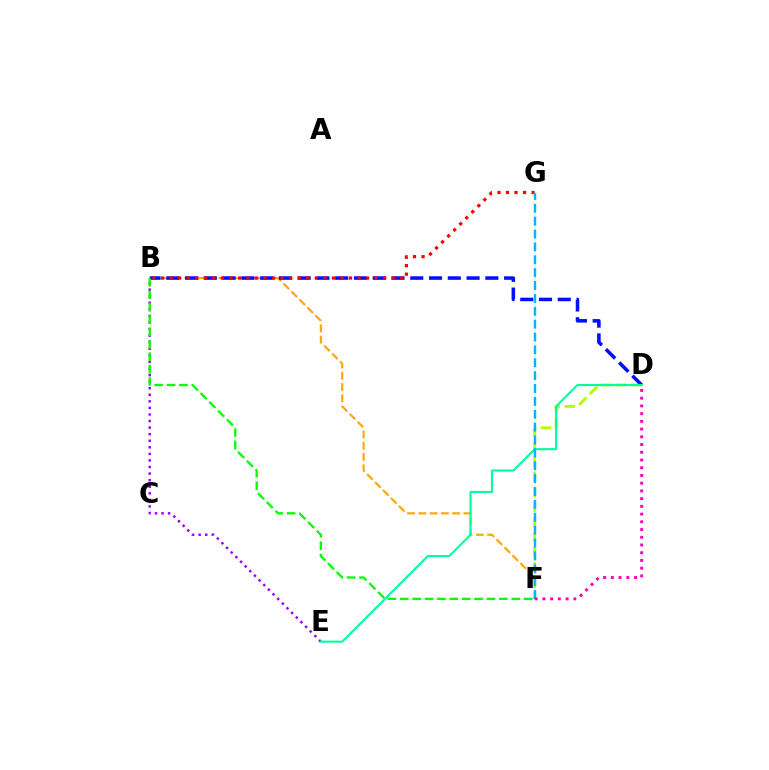{('B', 'F'): [{'color': '#ffa500', 'line_style': 'dashed', 'thickness': 1.53}, {'color': '#08ff00', 'line_style': 'dashed', 'thickness': 1.68}], ('D', 'F'): [{'color': '#b3ff00', 'line_style': 'dashed', 'thickness': 2.05}, {'color': '#ff00bd', 'line_style': 'dotted', 'thickness': 2.1}], ('B', 'E'): [{'color': '#9b00ff', 'line_style': 'dotted', 'thickness': 1.78}], ('B', 'D'): [{'color': '#0010ff', 'line_style': 'dashed', 'thickness': 2.55}], ('D', 'E'): [{'color': '#00ff9d', 'line_style': 'solid', 'thickness': 1.52}], ('B', 'G'): [{'color': '#ff0000', 'line_style': 'dotted', 'thickness': 2.32}], ('F', 'G'): [{'color': '#00b5ff', 'line_style': 'dashed', 'thickness': 1.75}]}